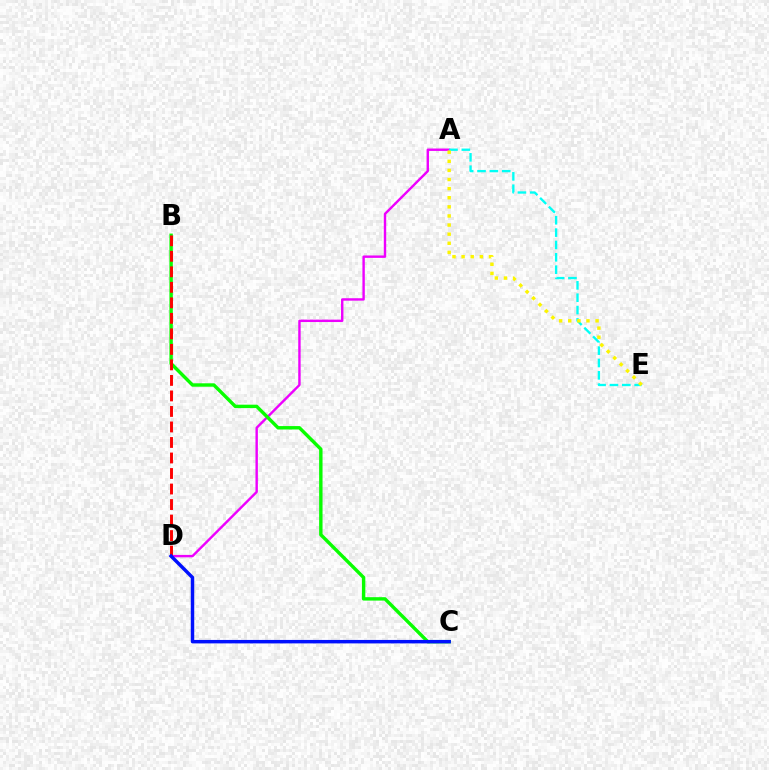{('A', 'D'): [{'color': '#ee00ff', 'line_style': 'solid', 'thickness': 1.73}], ('A', 'E'): [{'color': '#00fff6', 'line_style': 'dashed', 'thickness': 1.68}, {'color': '#fcf500', 'line_style': 'dotted', 'thickness': 2.48}], ('B', 'C'): [{'color': '#08ff00', 'line_style': 'solid', 'thickness': 2.45}], ('B', 'D'): [{'color': '#ff0000', 'line_style': 'dashed', 'thickness': 2.11}], ('C', 'D'): [{'color': '#0010ff', 'line_style': 'solid', 'thickness': 2.49}]}